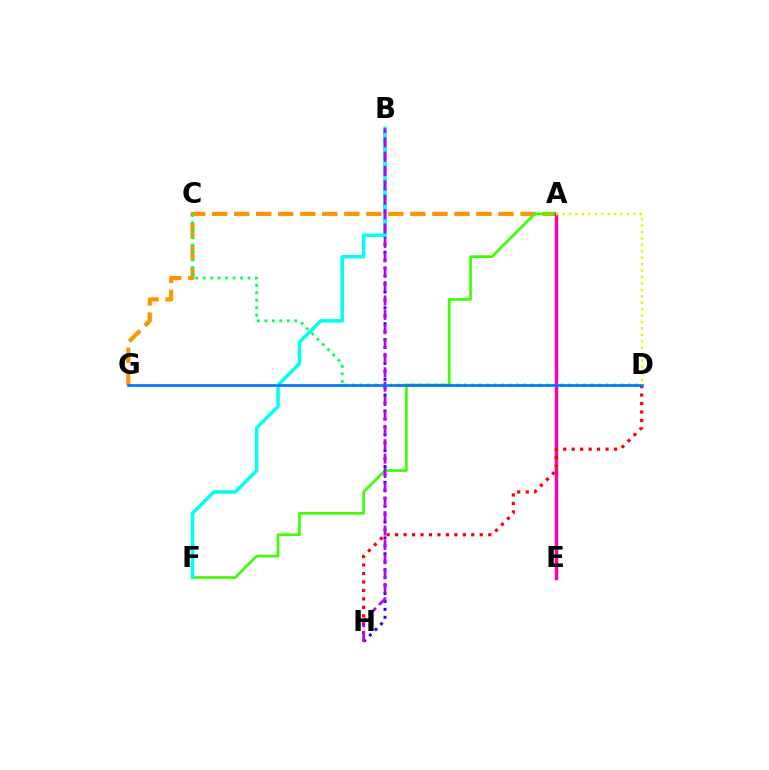{('A', 'G'): [{'color': '#ff9400', 'line_style': 'dashed', 'thickness': 2.99}], ('B', 'H'): [{'color': '#2500ff', 'line_style': 'dotted', 'thickness': 2.16}, {'color': '#b900ff', 'line_style': 'dashed', 'thickness': 1.95}], ('A', 'F'): [{'color': '#3dff00', 'line_style': 'solid', 'thickness': 1.93}], ('B', 'F'): [{'color': '#00fff6', 'line_style': 'solid', 'thickness': 2.54}], ('A', 'E'): [{'color': '#ff00ac', 'line_style': 'solid', 'thickness': 2.49}], ('C', 'D'): [{'color': '#00ff5c', 'line_style': 'dotted', 'thickness': 2.03}], ('D', 'H'): [{'color': '#ff0000', 'line_style': 'dotted', 'thickness': 2.3}], ('A', 'D'): [{'color': '#d1ff00', 'line_style': 'dotted', 'thickness': 1.75}], ('D', 'G'): [{'color': '#0074ff', 'line_style': 'solid', 'thickness': 1.91}]}